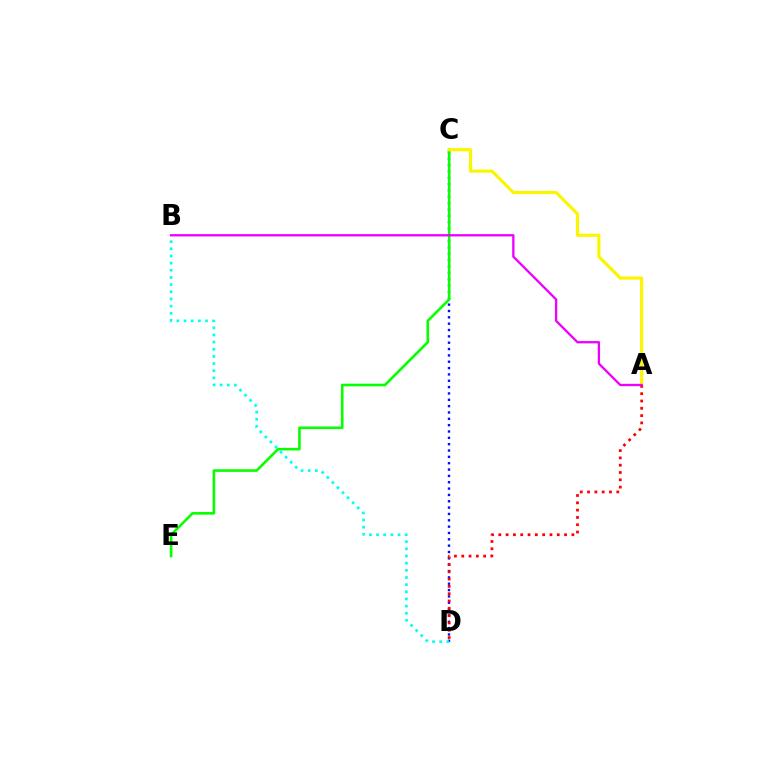{('C', 'D'): [{'color': '#0010ff', 'line_style': 'dotted', 'thickness': 1.72}], ('C', 'E'): [{'color': '#08ff00', 'line_style': 'solid', 'thickness': 1.88}], ('B', 'D'): [{'color': '#00fff6', 'line_style': 'dotted', 'thickness': 1.95}], ('A', 'C'): [{'color': '#fcf500', 'line_style': 'solid', 'thickness': 2.28}], ('A', 'D'): [{'color': '#ff0000', 'line_style': 'dotted', 'thickness': 1.99}], ('A', 'B'): [{'color': '#ee00ff', 'line_style': 'solid', 'thickness': 1.66}]}